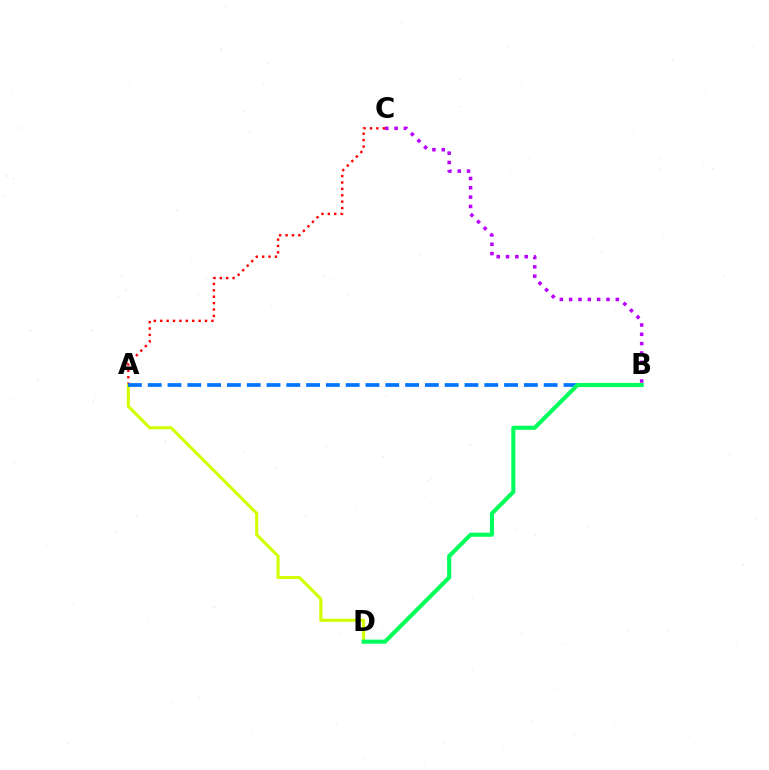{('B', 'C'): [{'color': '#b900ff', 'line_style': 'dotted', 'thickness': 2.54}], ('A', 'C'): [{'color': '#ff0000', 'line_style': 'dotted', 'thickness': 1.74}], ('A', 'D'): [{'color': '#d1ff00', 'line_style': 'solid', 'thickness': 2.21}], ('A', 'B'): [{'color': '#0074ff', 'line_style': 'dashed', 'thickness': 2.69}], ('B', 'D'): [{'color': '#00ff5c', 'line_style': 'solid', 'thickness': 2.95}]}